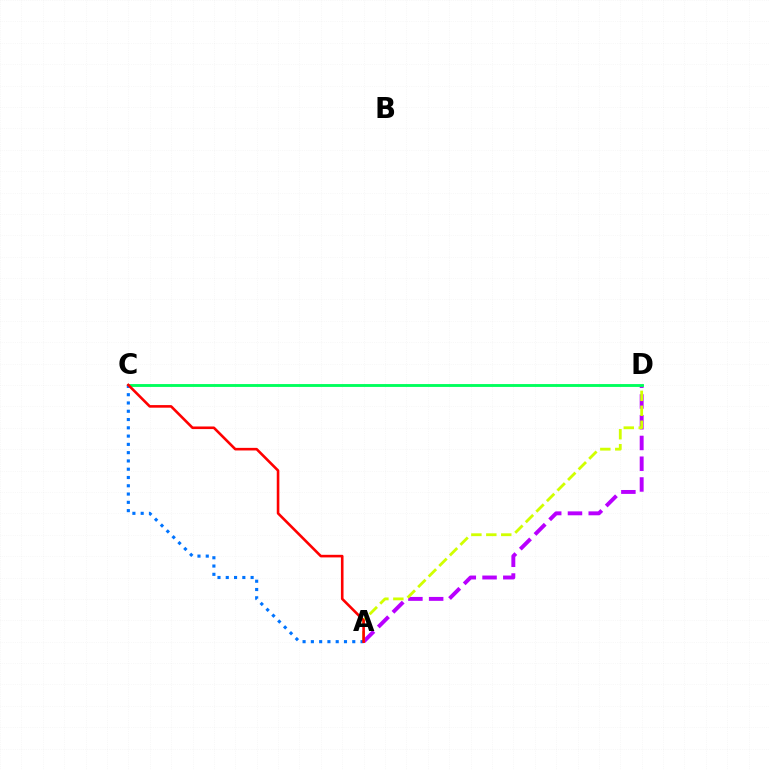{('A', 'D'): [{'color': '#b900ff', 'line_style': 'dashed', 'thickness': 2.82}, {'color': '#d1ff00', 'line_style': 'dashed', 'thickness': 2.03}], ('C', 'D'): [{'color': '#00ff5c', 'line_style': 'solid', 'thickness': 2.06}], ('A', 'C'): [{'color': '#0074ff', 'line_style': 'dotted', 'thickness': 2.25}, {'color': '#ff0000', 'line_style': 'solid', 'thickness': 1.87}]}